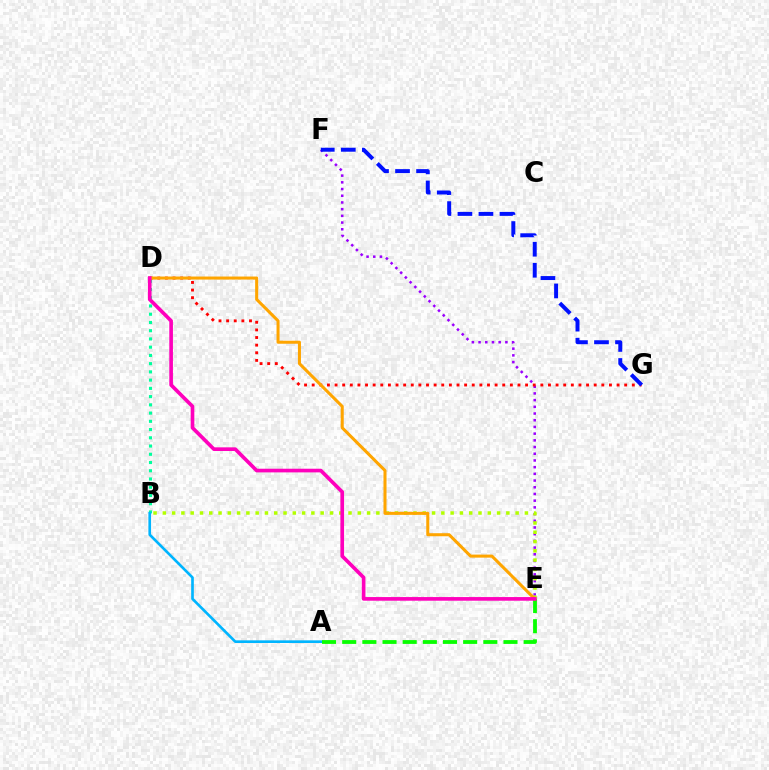{('B', 'D'): [{'color': '#00ff9d', 'line_style': 'dotted', 'thickness': 2.24}], ('E', 'F'): [{'color': '#9b00ff', 'line_style': 'dotted', 'thickness': 1.82}], ('A', 'B'): [{'color': '#00b5ff', 'line_style': 'solid', 'thickness': 1.92}], ('B', 'E'): [{'color': '#b3ff00', 'line_style': 'dotted', 'thickness': 2.52}], ('D', 'G'): [{'color': '#ff0000', 'line_style': 'dotted', 'thickness': 2.07}], ('A', 'E'): [{'color': '#08ff00', 'line_style': 'dashed', 'thickness': 2.74}], ('D', 'E'): [{'color': '#ffa500', 'line_style': 'solid', 'thickness': 2.19}, {'color': '#ff00bd', 'line_style': 'solid', 'thickness': 2.63}], ('F', 'G'): [{'color': '#0010ff', 'line_style': 'dashed', 'thickness': 2.86}]}